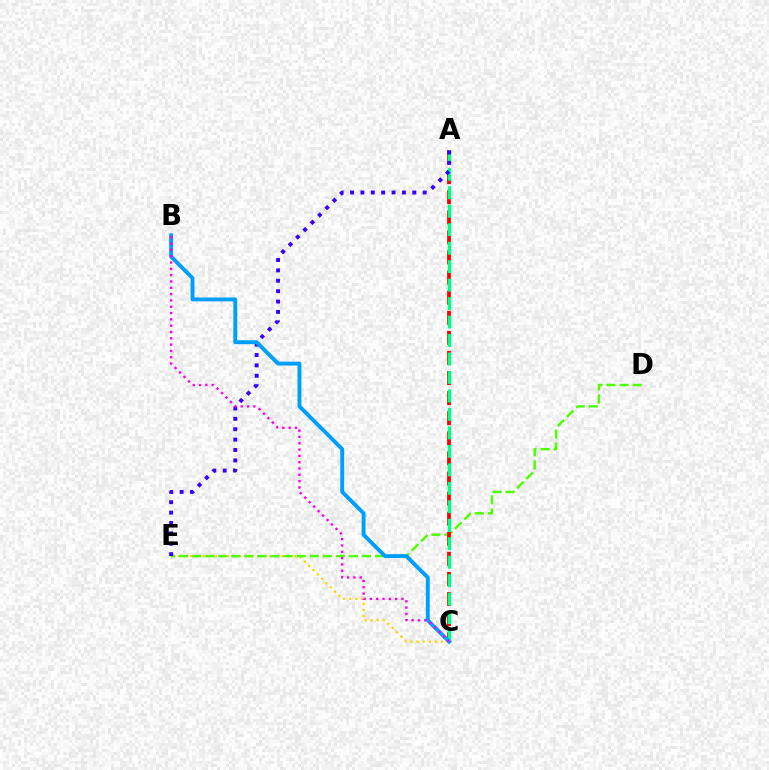{('C', 'E'): [{'color': '#ffd500', 'line_style': 'dotted', 'thickness': 1.66}], ('D', 'E'): [{'color': '#4fff00', 'line_style': 'dashed', 'thickness': 1.77}], ('A', 'C'): [{'color': '#ff0000', 'line_style': 'dashed', 'thickness': 2.73}, {'color': '#00ff86', 'line_style': 'dashed', 'thickness': 2.51}], ('A', 'E'): [{'color': '#3700ff', 'line_style': 'dotted', 'thickness': 2.82}], ('B', 'C'): [{'color': '#009eff', 'line_style': 'solid', 'thickness': 2.81}, {'color': '#ff00ed', 'line_style': 'dotted', 'thickness': 1.72}]}